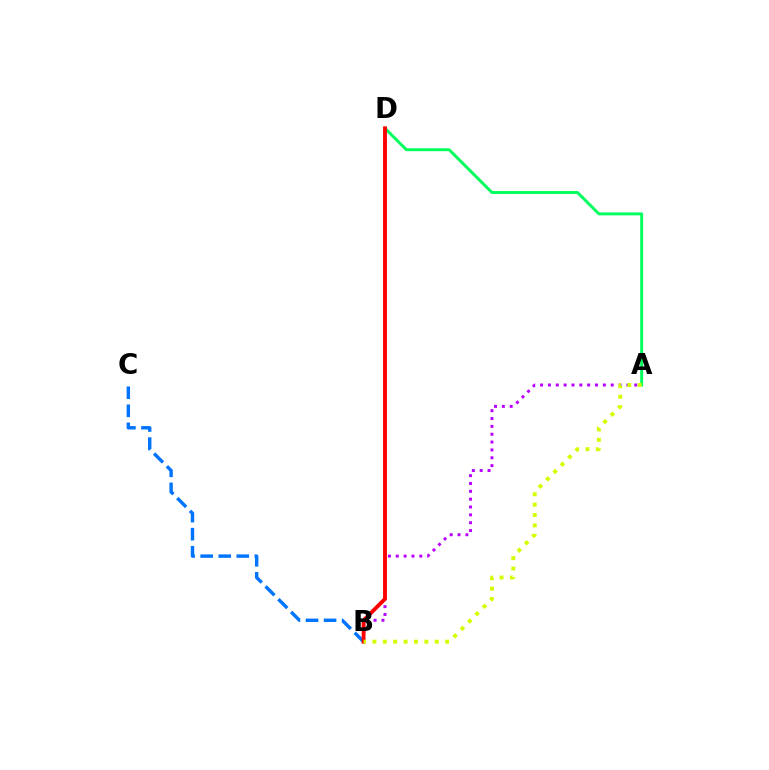{('A', 'D'): [{'color': '#00ff5c', 'line_style': 'solid', 'thickness': 2.1}], ('B', 'C'): [{'color': '#0074ff', 'line_style': 'dashed', 'thickness': 2.45}], ('A', 'B'): [{'color': '#b900ff', 'line_style': 'dotted', 'thickness': 2.13}, {'color': '#d1ff00', 'line_style': 'dotted', 'thickness': 2.82}], ('B', 'D'): [{'color': '#ff0000', 'line_style': 'solid', 'thickness': 2.78}]}